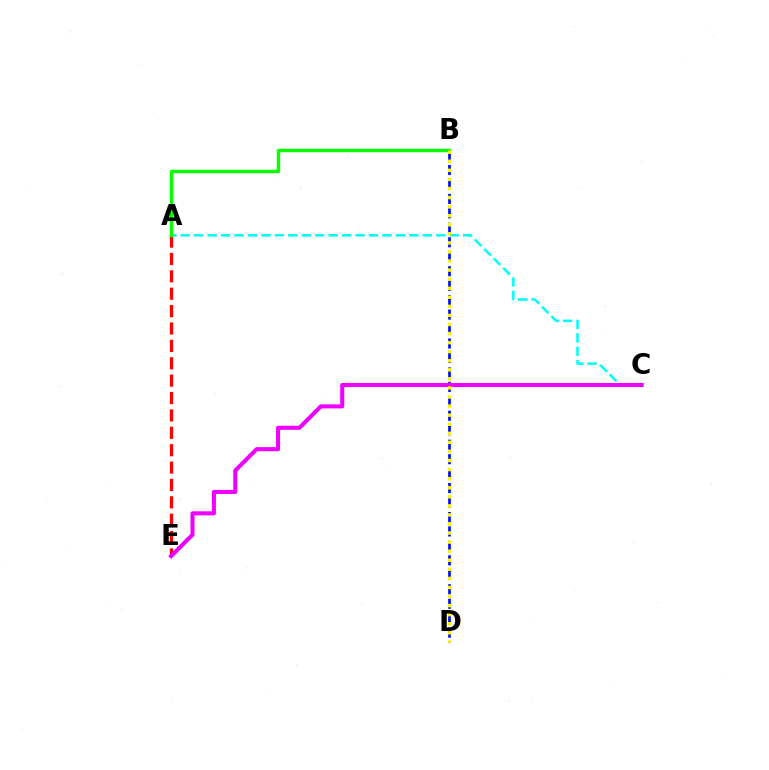{('A', 'E'): [{'color': '#ff0000', 'line_style': 'dashed', 'thickness': 2.36}], ('B', 'D'): [{'color': '#0010ff', 'line_style': 'dashed', 'thickness': 1.96}, {'color': '#fcf500', 'line_style': 'dotted', 'thickness': 2.46}], ('A', 'C'): [{'color': '#00fff6', 'line_style': 'dashed', 'thickness': 1.83}], ('A', 'B'): [{'color': '#08ff00', 'line_style': 'solid', 'thickness': 2.47}], ('C', 'E'): [{'color': '#ee00ff', 'line_style': 'solid', 'thickness': 2.93}]}